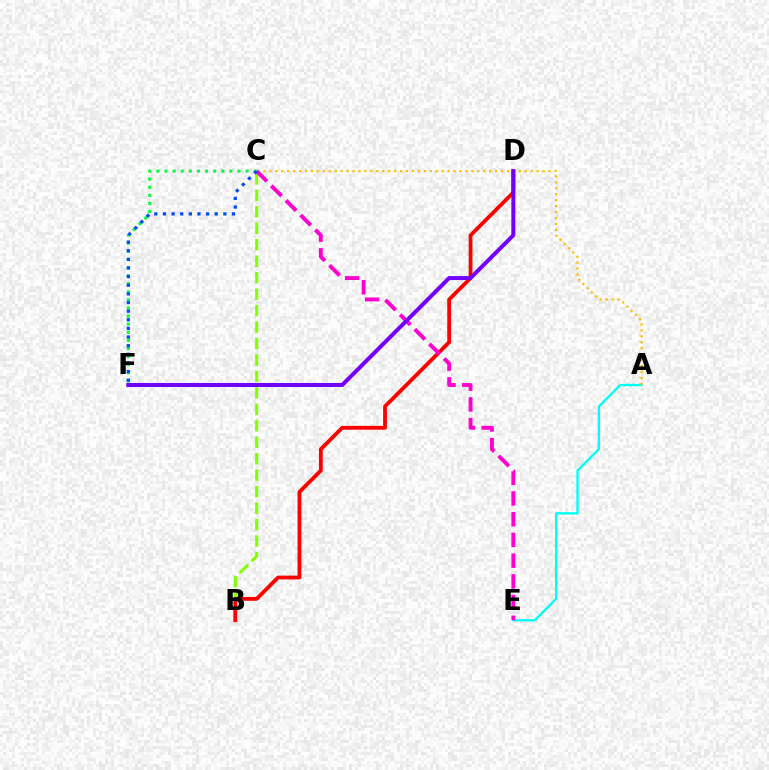{('C', 'F'): [{'color': '#00ff39', 'line_style': 'dotted', 'thickness': 2.2}, {'color': '#004bff', 'line_style': 'dotted', 'thickness': 2.35}], ('A', 'E'): [{'color': '#00fff6', 'line_style': 'solid', 'thickness': 1.68}], ('B', 'C'): [{'color': '#84ff00', 'line_style': 'dashed', 'thickness': 2.24}], ('A', 'C'): [{'color': '#ffbd00', 'line_style': 'dotted', 'thickness': 1.61}], ('B', 'D'): [{'color': '#ff0000', 'line_style': 'solid', 'thickness': 2.74}], ('C', 'E'): [{'color': '#ff00cf', 'line_style': 'dashed', 'thickness': 2.81}], ('D', 'F'): [{'color': '#7200ff', 'line_style': 'solid', 'thickness': 2.87}]}